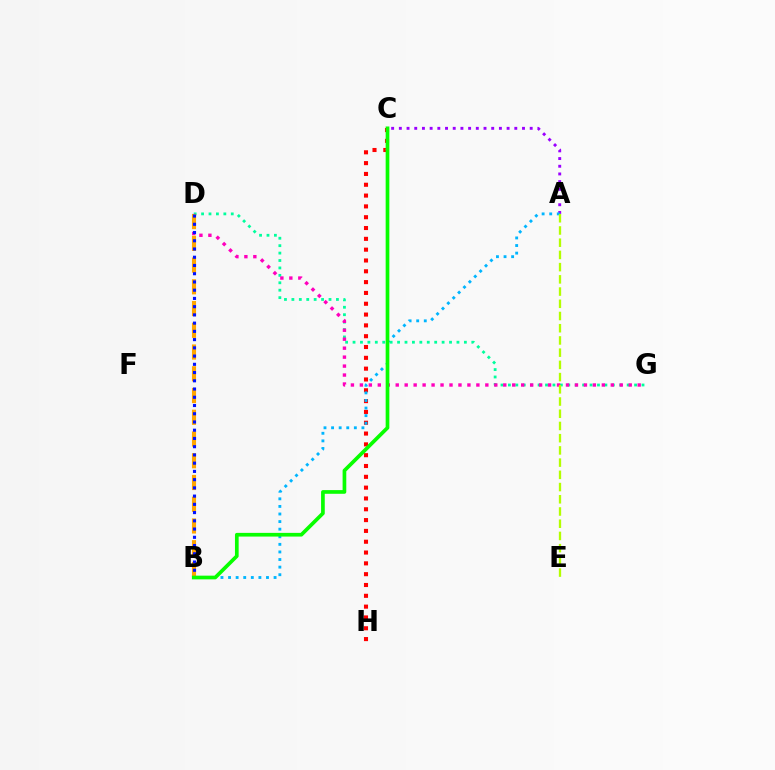{('A', 'C'): [{'color': '#9b00ff', 'line_style': 'dotted', 'thickness': 2.09}], ('D', 'G'): [{'color': '#00ff9d', 'line_style': 'dotted', 'thickness': 2.02}, {'color': '#ff00bd', 'line_style': 'dotted', 'thickness': 2.43}], ('C', 'H'): [{'color': '#ff0000', 'line_style': 'dotted', 'thickness': 2.94}], ('A', 'B'): [{'color': '#00b5ff', 'line_style': 'dotted', 'thickness': 2.06}], ('B', 'D'): [{'color': '#ffa500', 'line_style': 'dashed', 'thickness': 2.95}, {'color': '#0010ff', 'line_style': 'dotted', 'thickness': 2.24}], ('B', 'C'): [{'color': '#08ff00', 'line_style': 'solid', 'thickness': 2.66}], ('A', 'E'): [{'color': '#b3ff00', 'line_style': 'dashed', 'thickness': 1.66}]}